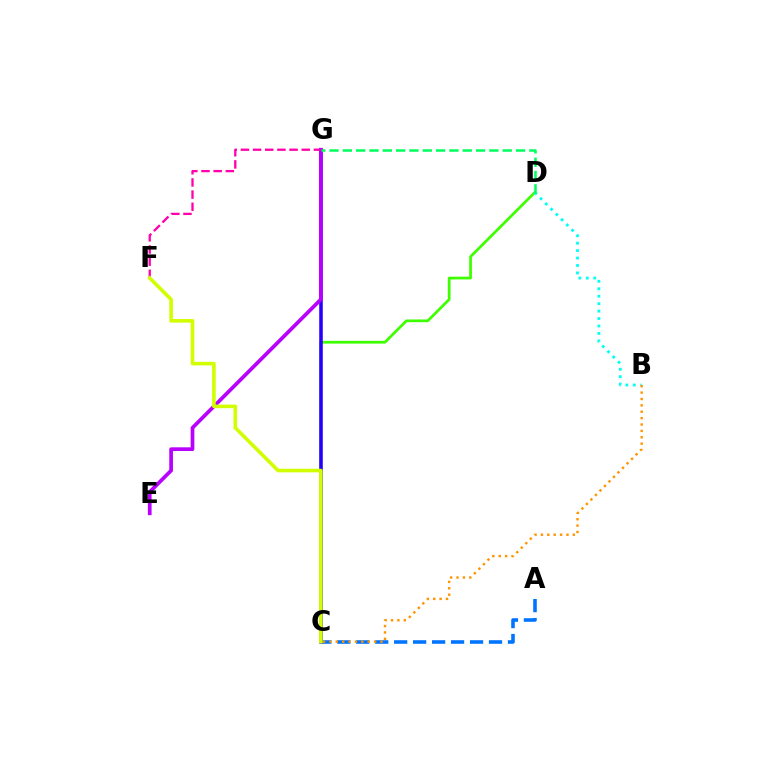{('C', 'D'): [{'color': '#3dff00', 'line_style': 'solid', 'thickness': 1.97}], ('C', 'G'): [{'color': '#ff0000', 'line_style': 'solid', 'thickness': 1.56}, {'color': '#2500ff', 'line_style': 'solid', 'thickness': 2.53}], ('E', 'G'): [{'color': '#b900ff', 'line_style': 'solid', 'thickness': 2.67}], ('F', 'G'): [{'color': '#ff00ac', 'line_style': 'dashed', 'thickness': 1.65}], ('B', 'D'): [{'color': '#00fff6', 'line_style': 'dotted', 'thickness': 2.02}], ('A', 'C'): [{'color': '#0074ff', 'line_style': 'dashed', 'thickness': 2.58}], ('B', 'C'): [{'color': '#ff9400', 'line_style': 'dotted', 'thickness': 1.73}], ('C', 'F'): [{'color': '#d1ff00', 'line_style': 'solid', 'thickness': 2.59}], ('D', 'G'): [{'color': '#00ff5c', 'line_style': 'dashed', 'thickness': 1.81}]}